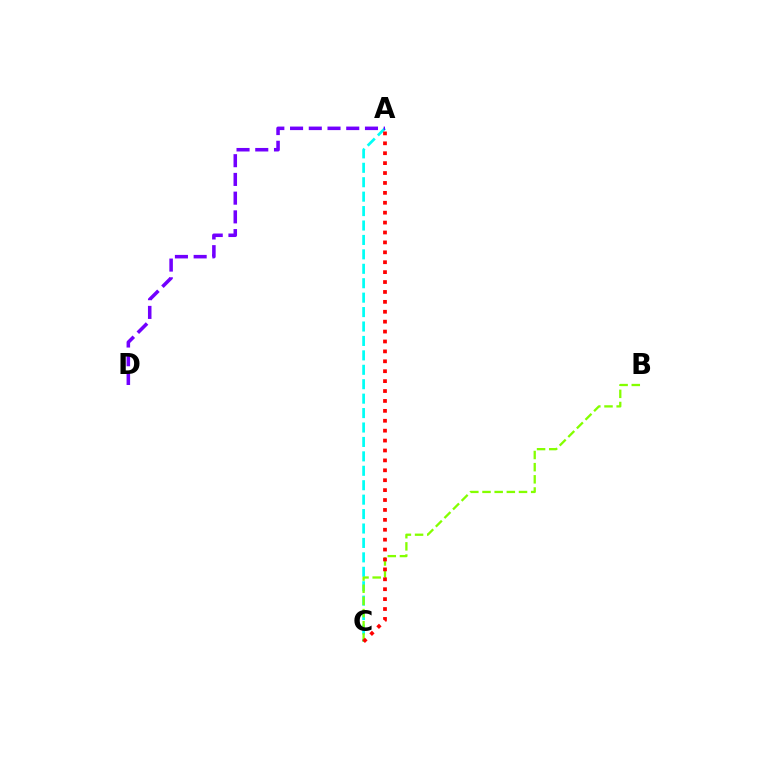{('A', 'C'): [{'color': '#00fff6', 'line_style': 'dashed', 'thickness': 1.96}, {'color': '#ff0000', 'line_style': 'dotted', 'thickness': 2.69}], ('A', 'D'): [{'color': '#7200ff', 'line_style': 'dashed', 'thickness': 2.54}], ('B', 'C'): [{'color': '#84ff00', 'line_style': 'dashed', 'thickness': 1.65}]}